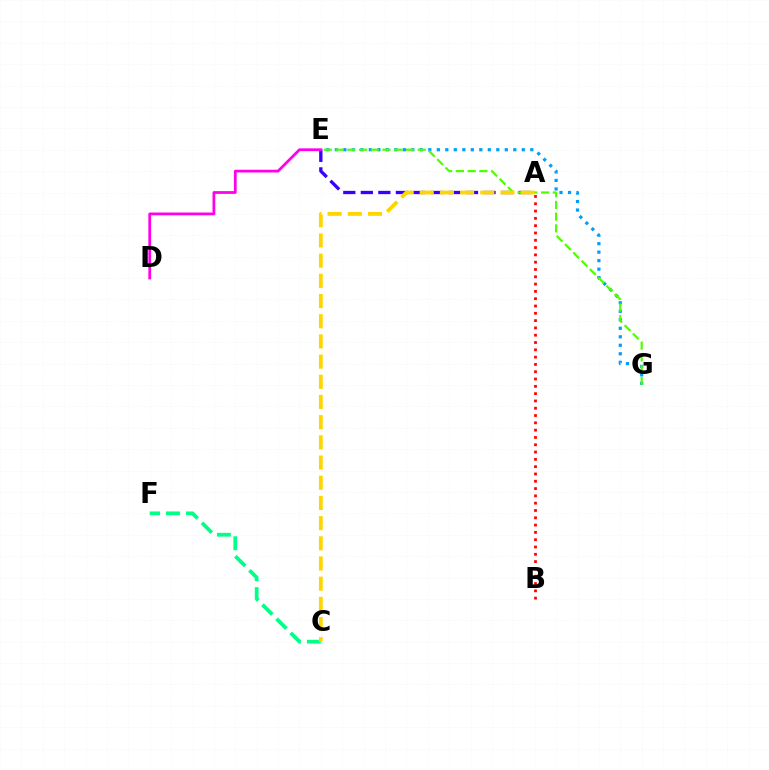{('A', 'E'): [{'color': '#3700ff', 'line_style': 'dashed', 'thickness': 2.38}], ('D', 'E'): [{'color': '#ff00ed', 'line_style': 'solid', 'thickness': 1.99}], ('E', 'G'): [{'color': '#009eff', 'line_style': 'dotted', 'thickness': 2.31}, {'color': '#4fff00', 'line_style': 'dashed', 'thickness': 1.6}], ('A', 'B'): [{'color': '#ff0000', 'line_style': 'dotted', 'thickness': 1.98}], ('C', 'F'): [{'color': '#00ff86', 'line_style': 'dashed', 'thickness': 2.71}], ('A', 'C'): [{'color': '#ffd500', 'line_style': 'dashed', 'thickness': 2.74}]}